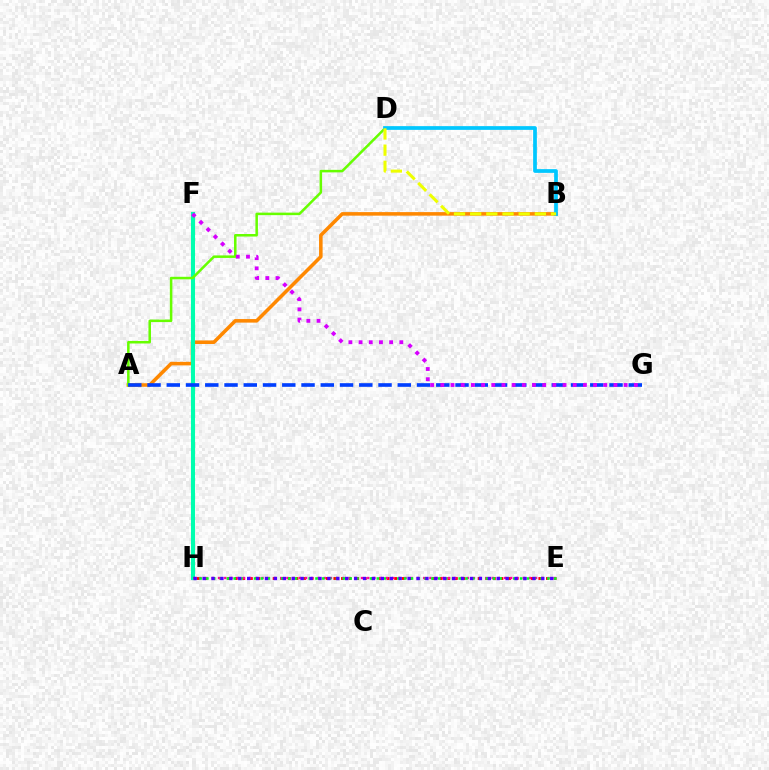{('A', 'B'): [{'color': '#ff8800', 'line_style': 'solid', 'thickness': 2.56}], ('F', 'H'): [{'color': '#00ffaf', 'line_style': 'solid', 'thickness': 2.94}], ('E', 'H'): [{'color': '#ff0000', 'line_style': 'dotted', 'thickness': 2.06}, {'color': '#ff00a0', 'line_style': 'dotted', 'thickness': 1.69}, {'color': '#00ff27', 'line_style': 'dotted', 'thickness': 1.85}, {'color': '#4f00ff', 'line_style': 'dotted', 'thickness': 2.42}], ('A', 'D'): [{'color': '#66ff00', 'line_style': 'solid', 'thickness': 1.81}], ('B', 'D'): [{'color': '#00c7ff', 'line_style': 'solid', 'thickness': 2.68}, {'color': '#eeff00', 'line_style': 'dashed', 'thickness': 2.2}], ('A', 'G'): [{'color': '#003fff', 'line_style': 'dashed', 'thickness': 2.62}], ('F', 'G'): [{'color': '#d600ff', 'line_style': 'dotted', 'thickness': 2.77}]}